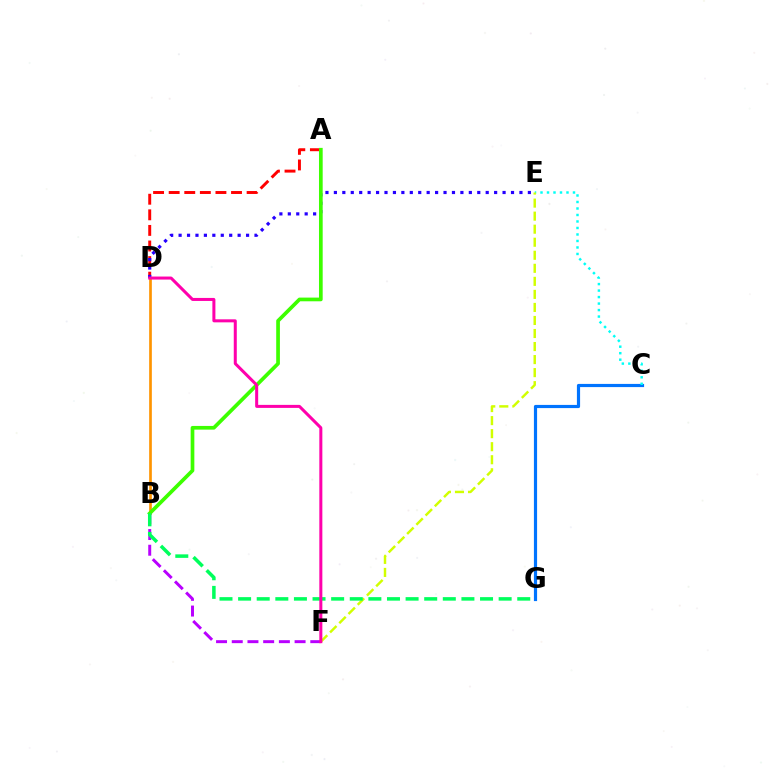{('A', 'D'): [{'color': '#ff0000', 'line_style': 'dashed', 'thickness': 2.12}], ('C', 'G'): [{'color': '#0074ff', 'line_style': 'solid', 'thickness': 2.29}], ('D', 'E'): [{'color': '#2500ff', 'line_style': 'dotted', 'thickness': 2.29}], ('C', 'E'): [{'color': '#00fff6', 'line_style': 'dotted', 'thickness': 1.77}], ('B', 'F'): [{'color': '#b900ff', 'line_style': 'dashed', 'thickness': 2.13}], ('B', 'D'): [{'color': '#ff9400', 'line_style': 'solid', 'thickness': 1.93}], ('E', 'F'): [{'color': '#d1ff00', 'line_style': 'dashed', 'thickness': 1.77}], ('A', 'B'): [{'color': '#3dff00', 'line_style': 'solid', 'thickness': 2.66}], ('B', 'G'): [{'color': '#00ff5c', 'line_style': 'dashed', 'thickness': 2.53}], ('D', 'F'): [{'color': '#ff00ac', 'line_style': 'solid', 'thickness': 2.18}]}